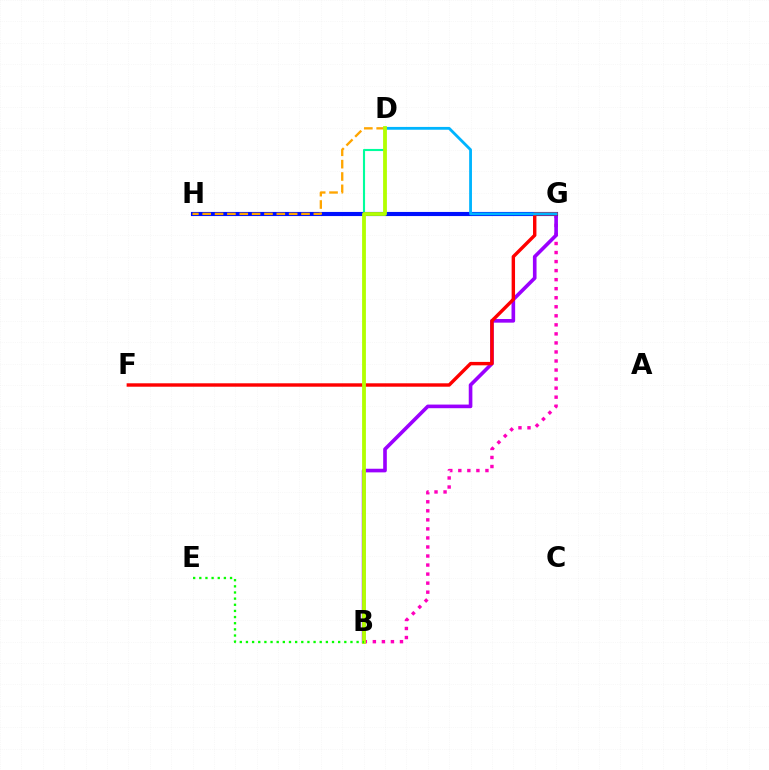{('B', 'G'): [{'color': '#ff00bd', 'line_style': 'dotted', 'thickness': 2.46}, {'color': '#9b00ff', 'line_style': 'solid', 'thickness': 2.61}], ('B', 'D'): [{'color': '#00ff9d', 'line_style': 'solid', 'thickness': 1.53}, {'color': '#b3ff00', 'line_style': 'solid', 'thickness': 2.74}], ('G', 'H'): [{'color': '#0010ff', 'line_style': 'solid', 'thickness': 2.96}], ('F', 'G'): [{'color': '#ff0000', 'line_style': 'solid', 'thickness': 2.46}], ('D', 'H'): [{'color': '#ffa500', 'line_style': 'dashed', 'thickness': 1.68}], ('D', 'G'): [{'color': '#00b5ff', 'line_style': 'solid', 'thickness': 2.03}], ('B', 'E'): [{'color': '#08ff00', 'line_style': 'dotted', 'thickness': 1.67}]}